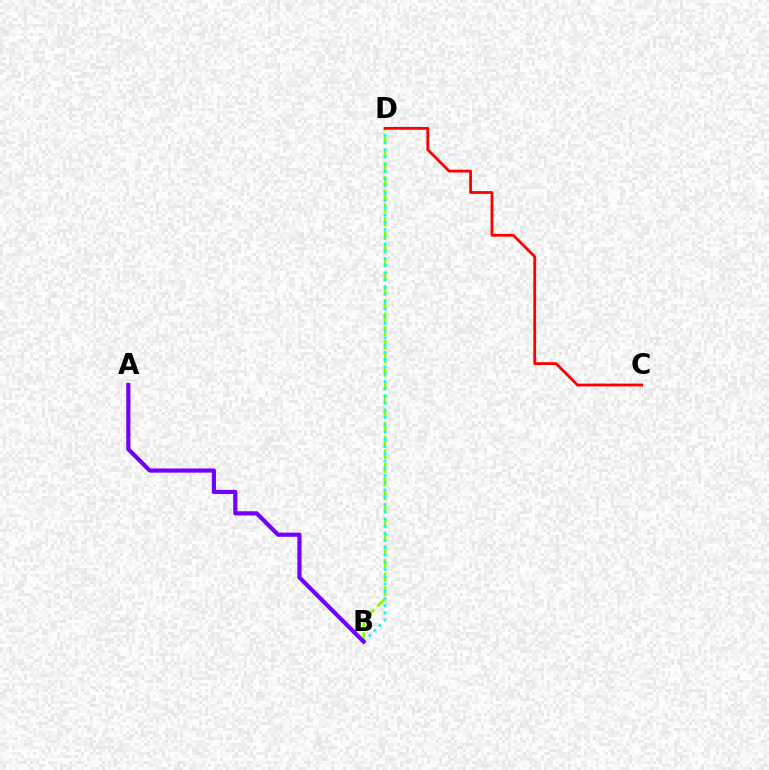{('B', 'D'): [{'color': '#84ff00', 'line_style': 'dashed', 'thickness': 1.86}, {'color': '#00fff6', 'line_style': 'dotted', 'thickness': 1.97}], ('C', 'D'): [{'color': '#ff0000', 'line_style': 'solid', 'thickness': 2.02}], ('A', 'B'): [{'color': '#7200ff', 'line_style': 'solid', 'thickness': 3.0}]}